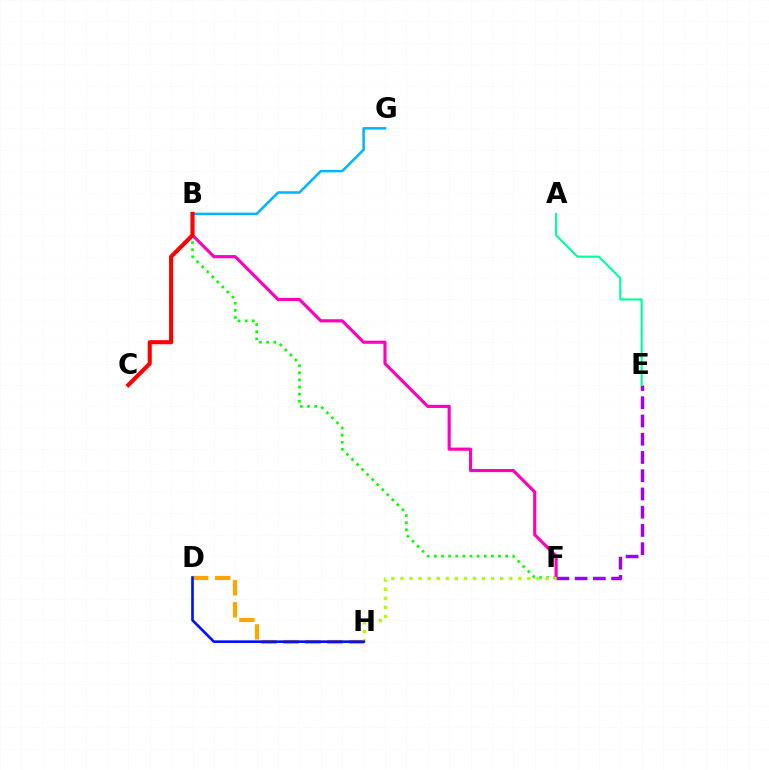{('B', 'G'): [{'color': '#00b5ff', 'line_style': 'solid', 'thickness': 1.82}], ('B', 'F'): [{'color': '#08ff00', 'line_style': 'dotted', 'thickness': 1.94}, {'color': '#ff00bd', 'line_style': 'solid', 'thickness': 2.27}], ('E', 'F'): [{'color': '#9b00ff', 'line_style': 'dashed', 'thickness': 2.48}], ('D', 'H'): [{'color': '#ffa500', 'line_style': 'dashed', 'thickness': 2.99}, {'color': '#0010ff', 'line_style': 'solid', 'thickness': 1.9}], ('F', 'H'): [{'color': '#b3ff00', 'line_style': 'dotted', 'thickness': 2.46}], ('B', 'C'): [{'color': '#ff0000', 'line_style': 'solid', 'thickness': 2.97}], ('A', 'E'): [{'color': '#00ff9d', 'line_style': 'solid', 'thickness': 1.53}]}